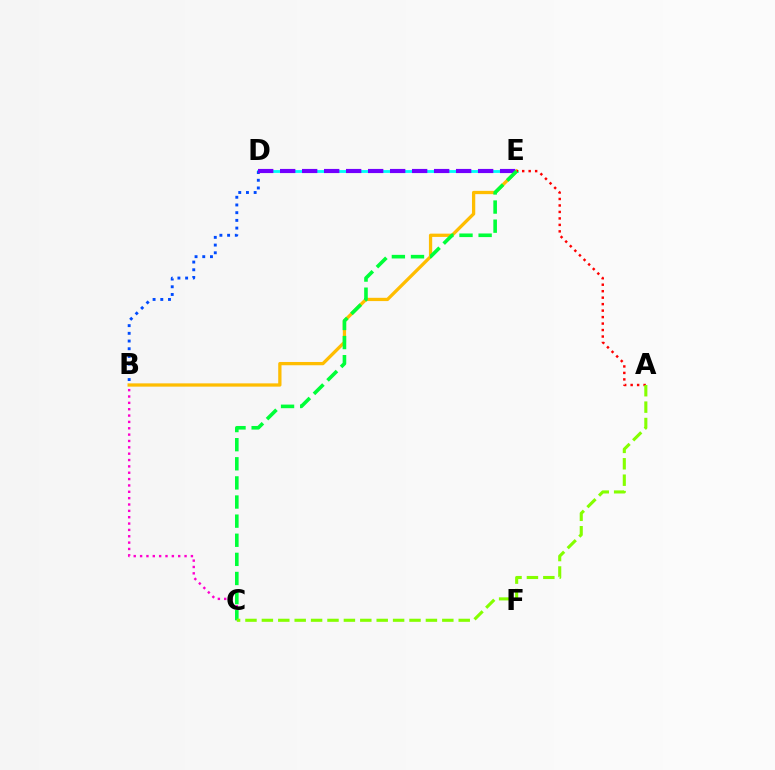{('B', 'C'): [{'color': '#ff00cf', 'line_style': 'dotted', 'thickness': 1.73}], ('D', 'E'): [{'color': '#00fff6', 'line_style': 'solid', 'thickness': 2.03}, {'color': '#7200ff', 'line_style': 'dashed', 'thickness': 2.99}], ('B', 'D'): [{'color': '#004bff', 'line_style': 'dotted', 'thickness': 2.09}], ('B', 'E'): [{'color': '#ffbd00', 'line_style': 'solid', 'thickness': 2.36}], ('A', 'E'): [{'color': '#ff0000', 'line_style': 'dotted', 'thickness': 1.76}], ('C', 'E'): [{'color': '#00ff39', 'line_style': 'dashed', 'thickness': 2.6}], ('A', 'C'): [{'color': '#84ff00', 'line_style': 'dashed', 'thickness': 2.23}]}